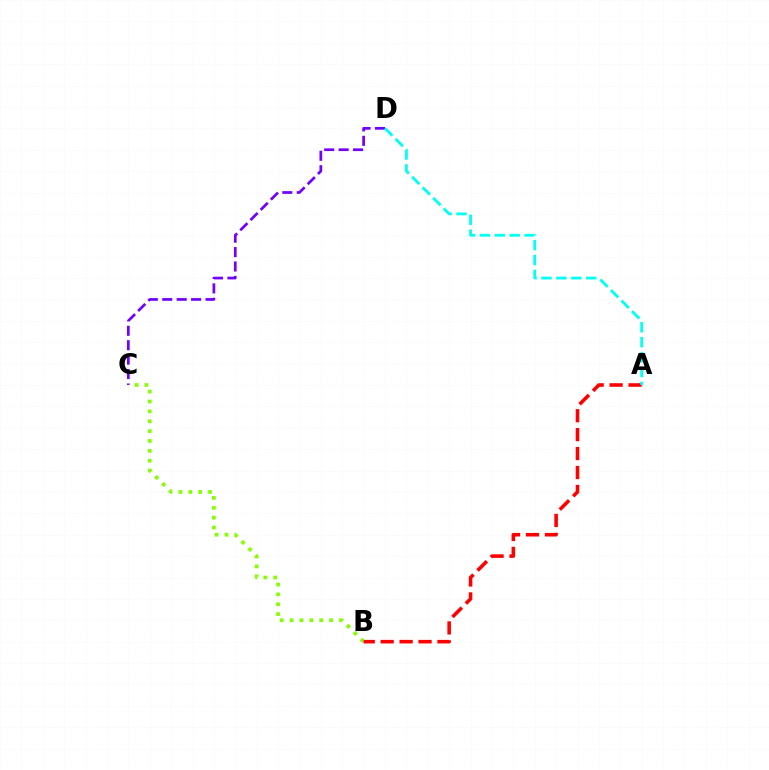{('C', 'D'): [{'color': '#7200ff', 'line_style': 'dashed', 'thickness': 1.96}], ('B', 'C'): [{'color': '#84ff00', 'line_style': 'dotted', 'thickness': 2.68}], ('A', 'B'): [{'color': '#ff0000', 'line_style': 'dashed', 'thickness': 2.57}], ('A', 'D'): [{'color': '#00fff6', 'line_style': 'dashed', 'thickness': 2.03}]}